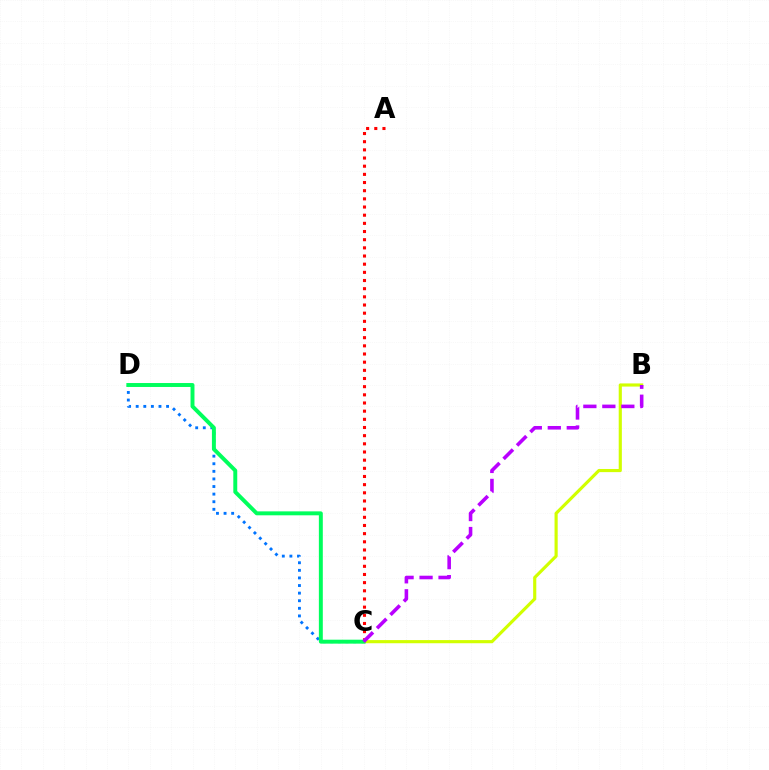{('C', 'D'): [{'color': '#0074ff', 'line_style': 'dotted', 'thickness': 2.06}, {'color': '#00ff5c', 'line_style': 'solid', 'thickness': 2.84}], ('B', 'C'): [{'color': '#d1ff00', 'line_style': 'solid', 'thickness': 2.26}, {'color': '#b900ff', 'line_style': 'dashed', 'thickness': 2.58}], ('A', 'C'): [{'color': '#ff0000', 'line_style': 'dotted', 'thickness': 2.22}]}